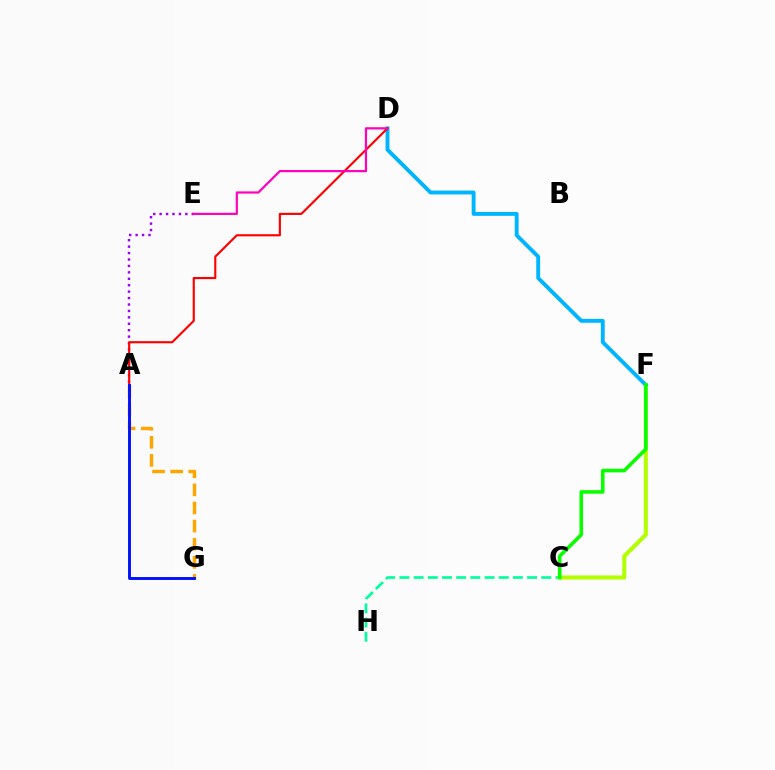{('C', 'H'): [{'color': '#00ff9d', 'line_style': 'dashed', 'thickness': 1.93}], ('C', 'F'): [{'color': '#b3ff00', 'line_style': 'solid', 'thickness': 2.93}, {'color': '#08ff00', 'line_style': 'solid', 'thickness': 2.57}], ('D', 'F'): [{'color': '#00b5ff', 'line_style': 'solid', 'thickness': 2.8}], ('A', 'E'): [{'color': '#9b00ff', 'line_style': 'dotted', 'thickness': 1.75}], ('A', 'D'): [{'color': '#ff0000', 'line_style': 'solid', 'thickness': 1.54}], ('D', 'E'): [{'color': '#ff00bd', 'line_style': 'solid', 'thickness': 1.58}], ('A', 'G'): [{'color': '#ffa500', 'line_style': 'dashed', 'thickness': 2.46}, {'color': '#0010ff', 'line_style': 'solid', 'thickness': 2.08}]}